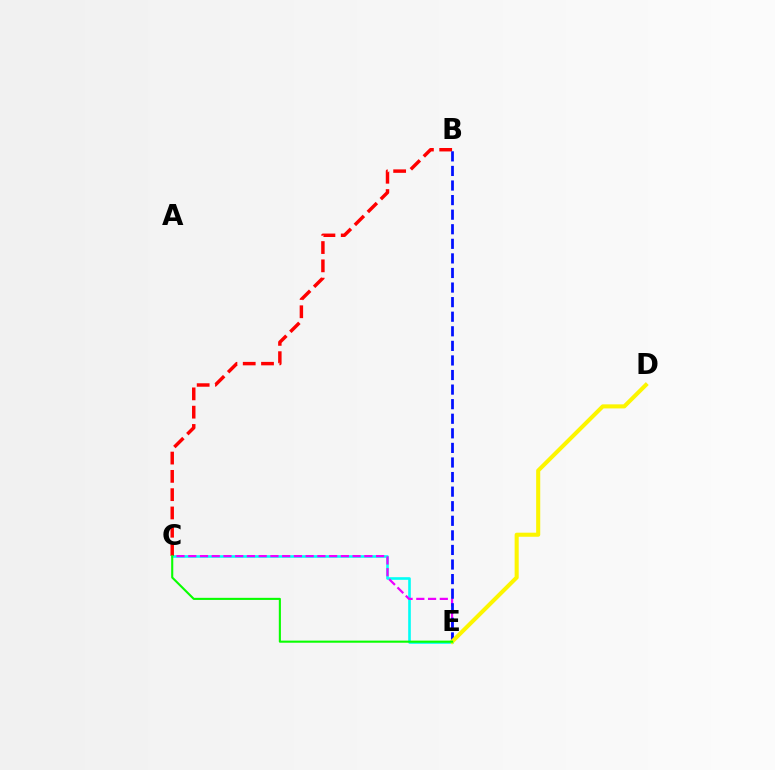{('C', 'E'): [{'color': '#00fff6', 'line_style': 'solid', 'thickness': 1.89}, {'color': '#ee00ff', 'line_style': 'dashed', 'thickness': 1.59}, {'color': '#08ff00', 'line_style': 'solid', 'thickness': 1.51}], ('B', 'C'): [{'color': '#ff0000', 'line_style': 'dashed', 'thickness': 2.48}], ('B', 'E'): [{'color': '#0010ff', 'line_style': 'dashed', 'thickness': 1.98}], ('D', 'E'): [{'color': '#fcf500', 'line_style': 'solid', 'thickness': 2.93}]}